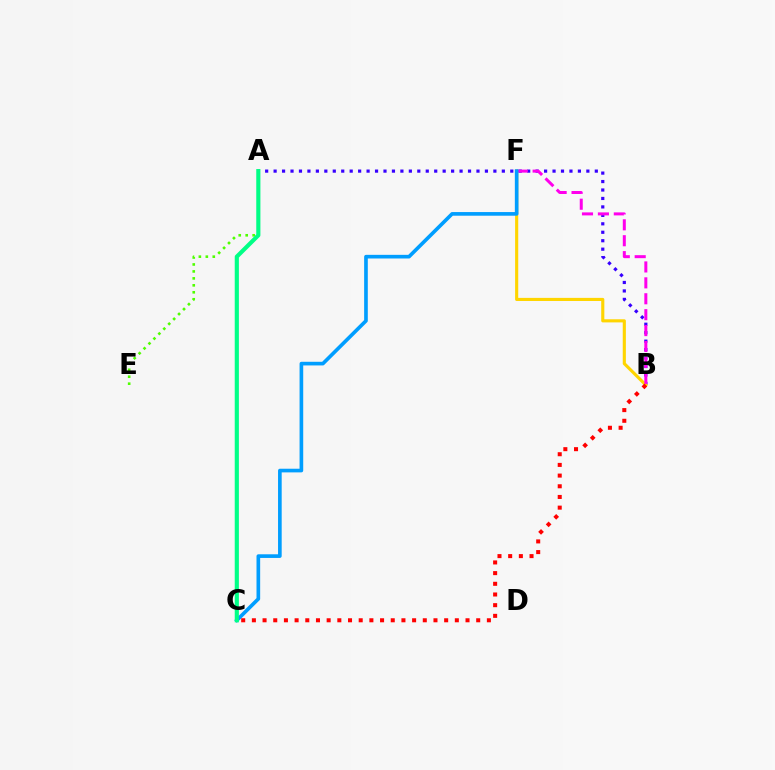{('A', 'B'): [{'color': '#3700ff', 'line_style': 'dotted', 'thickness': 2.3}], ('B', 'F'): [{'color': '#ffd500', 'line_style': 'solid', 'thickness': 2.25}, {'color': '#ff00ed', 'line_style': 'dashed', 'thickness': 2.16}], ('C', 'F'): [{'color': '#009eff', 'line_style': 'solid', 'thickness': 2.63}], ('B', 'C'): [{'color': '#ff0000', 'line_style': 'dotted', 'thickness': 2.9}], ('A', 'E'): [{'color': '#4fff00', 'line_style': 'dotted', 'thickness': 1.89}], ('A', 'C'): [{'color': '#00ff86', 'line_style': 'solid', 'thickness': 2.98}]}